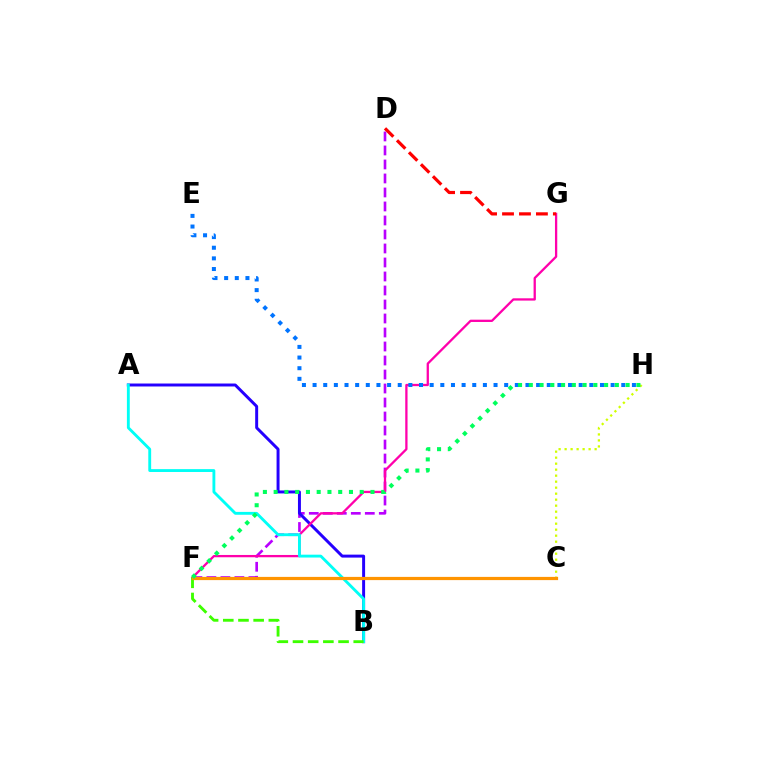{('D', 'F'): [{'color': '#b900ff', 'line_style': 'dashed', 'thickness': 1.9}], ('A', 'B'): [{'color': '#2500ff', 'line_style': 'solid', 'thickness': 2.13}, {'color': '#00fff6', 'line_style': 'solid', 'thickness': 2.06}], ('C', 'H'): [{'color': '#d1ff00', 'line_style': 'dotted', 'thickness': 1.63}], ('F', 'G'): [{'color': '#ff00ac', 'line_style': 'solid', 'thickness': 1.65}], ('B', 'F'): [{'color': '#3dff00', 'line_style': 'dashed', 'thickness': 2.06}], ('C', 'F'): [{'color': '#ff9400', 'line_style': 'solid', 'thickness': 2.31}], ('E', 'H'): [{'color': '#0074ff', 'line_style': 'dotted', 'thickness': 2.89}], ('D', 'G'): [{'color': '#ff0000', 'line_style': 'dashed', 'thickness': 2.3}], ('F', 'H'): [{'color': '#00ff5c', 'line_style': 'dotted', 'thickness': 2.92}]}